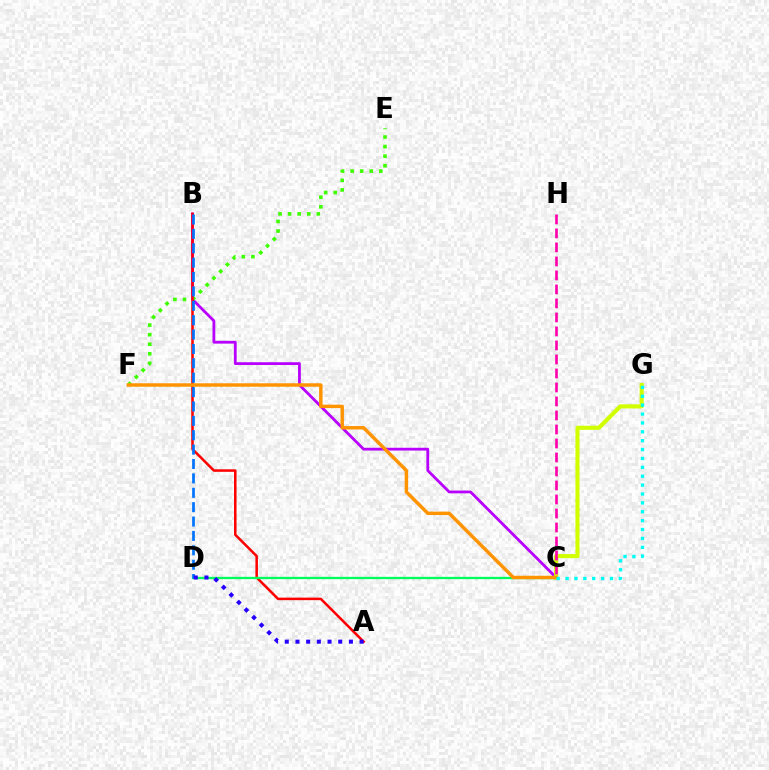{('B', 'C'): [{'color': '#b900ff', 'line_style': 'solid', 'thickness': 2.01}], ('E', 'F'): [{'color': '#3dff00', 'line_style': 'dotted', 'thickness': 2.6}], ('A', 'B'): [{'color': '#ff0000', 'line_style': 'solid', 'thickness': 1.82}], ('C', 'D'): [{'color': '#00ff5c', 'line_style': 'solid', 'thickness': 1.67}], ('B', 'D'): [{'color': '#0074ff', 'line_style': 'dashed', 'thickness': 1.95}], ('A', 'D'): [{'color': '#2500ff', 'line_style': 'dotted', 'thickness': 2.9}], ('C', 'G'): [{'color': '#d1ff00', 'line_style': 'solid', 'thickness': 2.96}, {'color': '#00fff6', 'line_style': 'dotted', 'thickness': 2.41}], ('C', 'F'): [{'color': '#ff9400', 'line_style': 'solid', 'thickness': 2.48}], ('C', 'H'): [{'color': '#ff00ac', 'line_style': 'dashed', 'thickness': 1.9}]}